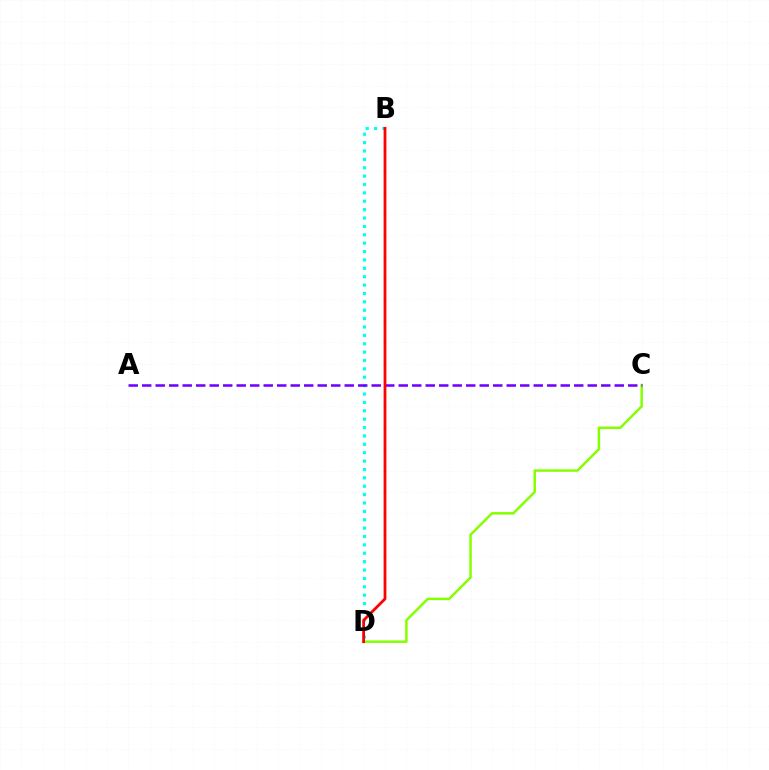{('B', 'D'): [{'color': '#00fff6', 'line_style': 'dotted', 'thickness': 2.28}, {'color': '#ff0000', 'line_style': 'solid', 'thickness': 2.01}], ('C', 'D'): [{'color': '#84ff00', 'line_style': 'solid', 'thickness': 1.78}], ('A', 'C'): [{'color': '#7200ff', 'line_style': 'dashed', 'thickness': 1.83}]}